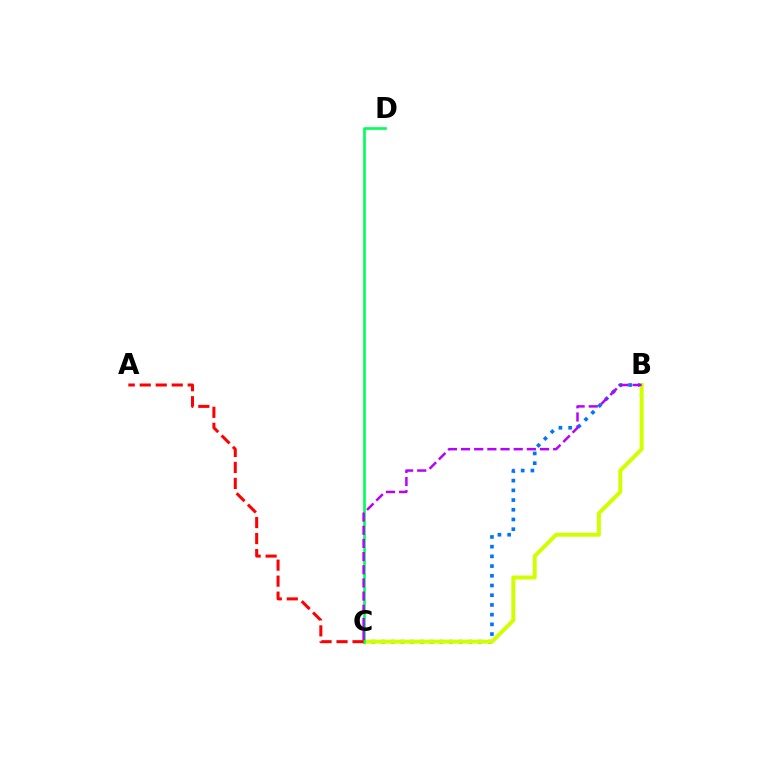{('B', 'C'): [{'color': '#0074ff', 'line_style': 'dotted', 'thickness': 2.64}, {'color': '#d1ff00', 'line_style': 'solid', 'thickness': 2.85}, {'color': '#b900ff', 'line_style': 'dashed', 'thickness': 1.79}], ('C', 'D'): [{'color': '#00ff5c', 'line_style': 'solid', 'thickness': 1.91}], ('A', 'C'): [{'color': '#ff0000', 'line_style': 'dashed', 'thickness': 2.17}]}